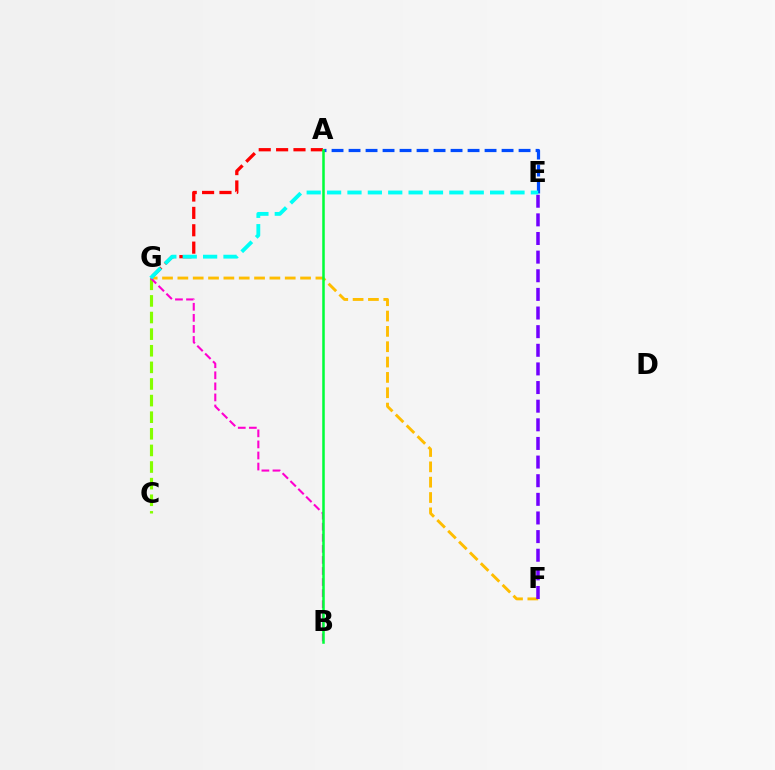{('A', 'E'): [{'color': '#004bff', 'line_style': 'dashed', 'thickness': 2.31}], ('C', 'G'): [{'color': '#84ff00', 'line_style': 'dashed', 'thickness': 2.26}], ('F', 'G'): [{'color': '#ffbd00', 'line_style': 'dashed', 'thickness': 2.08}], ('A', 'G'): [{'color': '#ff0000', 'line_style': 'dashed', 'thickness': 2.36}], ('B', 'G'): [{'color': '#ff00cf', 'line_style': 'dashed', 'thickness': 1.5}], ('E', 'F'): [{'color': '#7200ff', 'line_style': 'dashed', 'thickness': 2.53}], ('E', 'G'): [{'color': '#00fff6', 'line_style': 'dashed', 'thickness': 2.77}], ('A', 'B'): [{'color': '#00ff39', 'line_style': 'solid', 'thickness': 1.82}]}